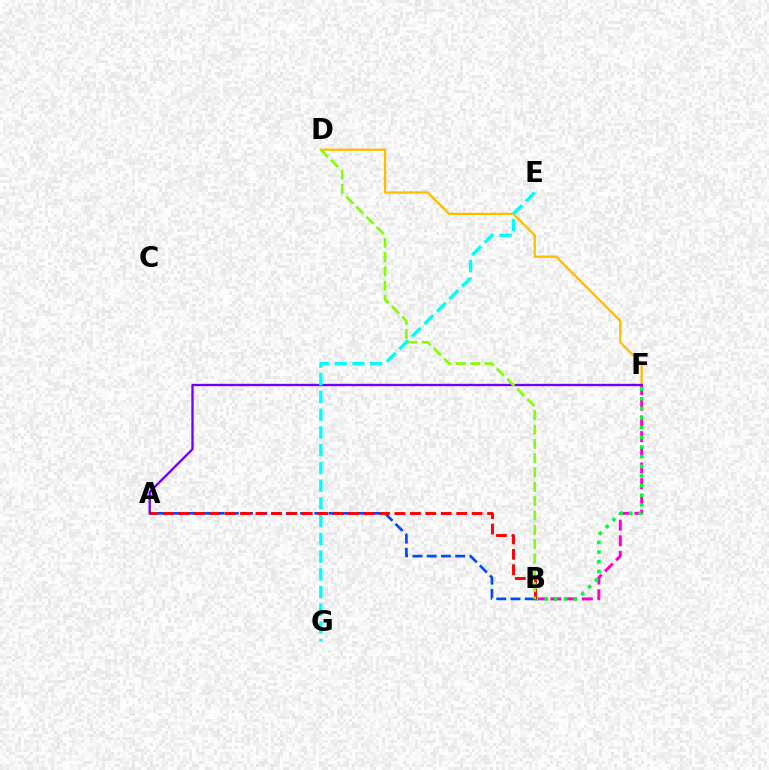{('D', 'F'): [{'color': '#ffbd00', 'line_style': 'solid', 'thickness': 1.65}], ('B', 'F'): [{'color': '#ff00cf', 'line_style': 'dashed', 'thickness': 2.13}, {'color': '#00ff39', 'line_style': 'dotted', 'thickness': 2.63}], ('A', 'B'): [{'color': '#004bff', 'line_style': 'dashed', 'thickness': 1.94}, {'color': '#ff0000', 'line_style': 'dashed', 'thickness': 2.1}], ('A', 'F'): [{'color': '#7200ff', 'line_style': 'solid', 'thickness': 1.68}], ('E', 'G'): [{'color': '#00fff6', 'line_style': 'dashed', 'thickness': 2.41}], ('B', 'D'): [{'color': '#84ff00', 'line_style': 'dashed', 'thickness': 1.95}]}